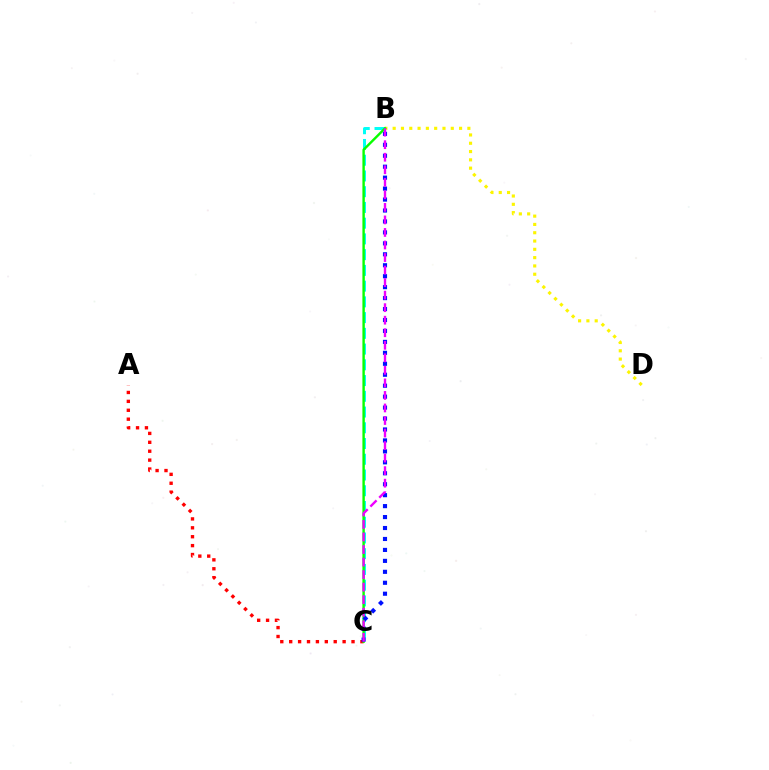{('A', 'C'): [{'color': '#ff0000', 'line_style': 'dotted', 'thickness': 2.42}], ('B', 'D'): [{'color': '#fcf500', 'line_style': 'dotted', 'thickness': 2.26}], ('B', 'C'): [{'color': '#00fff6', 'line_style': 'dashed', 'thickness': 2.14}, {'color': '#08ff00', 'line_style': 'solid', 'thickness': 1.73}, {'color': '#0010ff', 'line_style': 'dotted', 'thickness': 2.97}, {'color': '#ee00ff', 'line_style': 'dashed', 'thickness': 1.7}]}